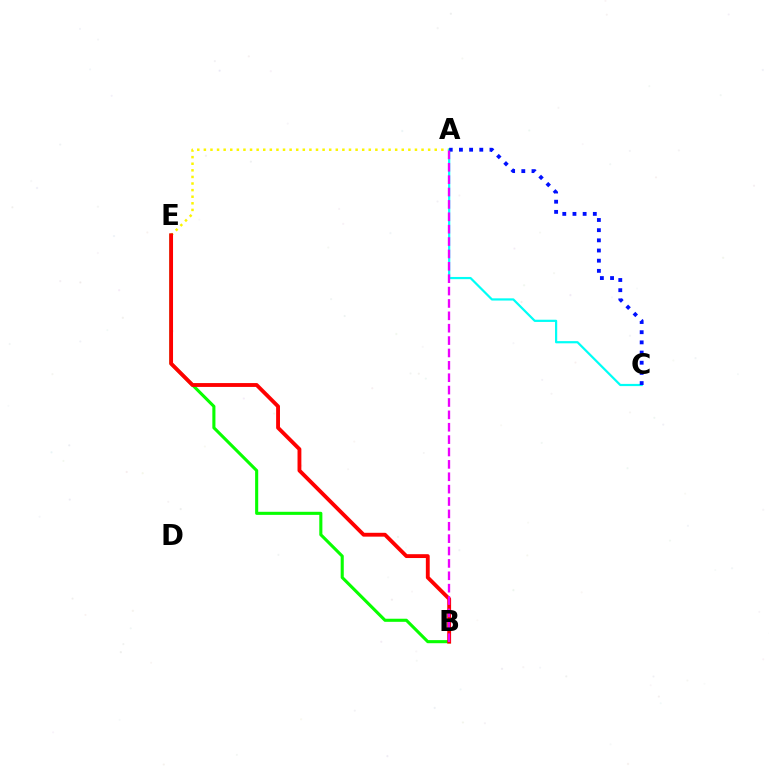{('A', 'E'): [{'color': '#fcf500', 'line_style': 'dotted', 'thickness': 1.79}], ('A', 'C'): [{'color': '#00fff6', 'line_style': 'solid', 'thickness': 1.59}, {'color': '#0010ff', 'line_style': 'dotted', 'thickness': 2.76}], ('B', 'E'): [{'color': '#08ff00', 'line_style': 'solid', 'thickness': 2.22}, {'color': '#ff0000', 'line_style': 'solid', 'thickness': 2.77}], ('A', 'B'): [{'color': '#ee00ff', 'line_style': 'dashed', 'thickness': 1.68}]}